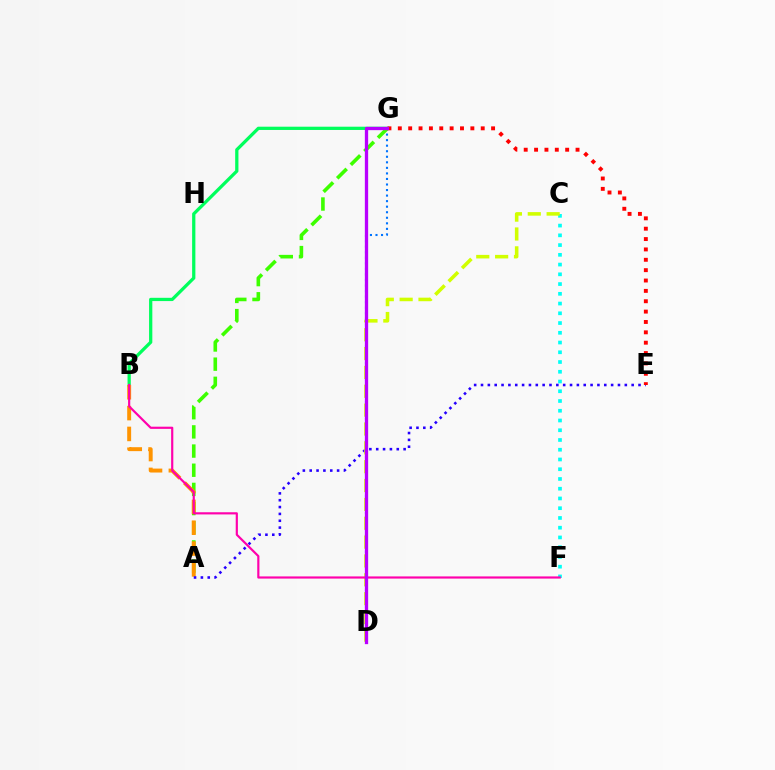{('C', 'F'): [{'color': '#00fff6', 'line_style': 'dotted', 'thickness': 2.65}], ('A', 'G'): [{'color': '#3dff00', 'line_style': 'dashed', 'thickness': 2.6}], ('B', 'G'): [{'color': '#00ff5c', 'line_style': 'solid', 'thickness': 2.35}], ('A', 'B'): [{'color': '#ff9400', 'line_style': 'dashed', 'thickness': 2.83}], ('A', 'E'): [{'color': '#2500ff', 'line_style': 'dotted', 'thickness': 1.86}], ('D', 'G'): [{'color': '#0074ff', 'line_style': 'dotted', 'thickness': 1.51}, {'color': '#b900ff', 'line_style': 'solid', 'thickness': 2.38}], ('C', 'D'): [{'color': '#d1ff00', 'line_style': 'dashed', 'thickness': 2.56}], ('B', 'F'): [{'color': '#ff00ac', 'line_style': 'solid', 'thickness': 1.57}], ('E', 'G'): [{'color': '#ff0000', 'line_style': 'dotted', 'thickness': 2.82}]}